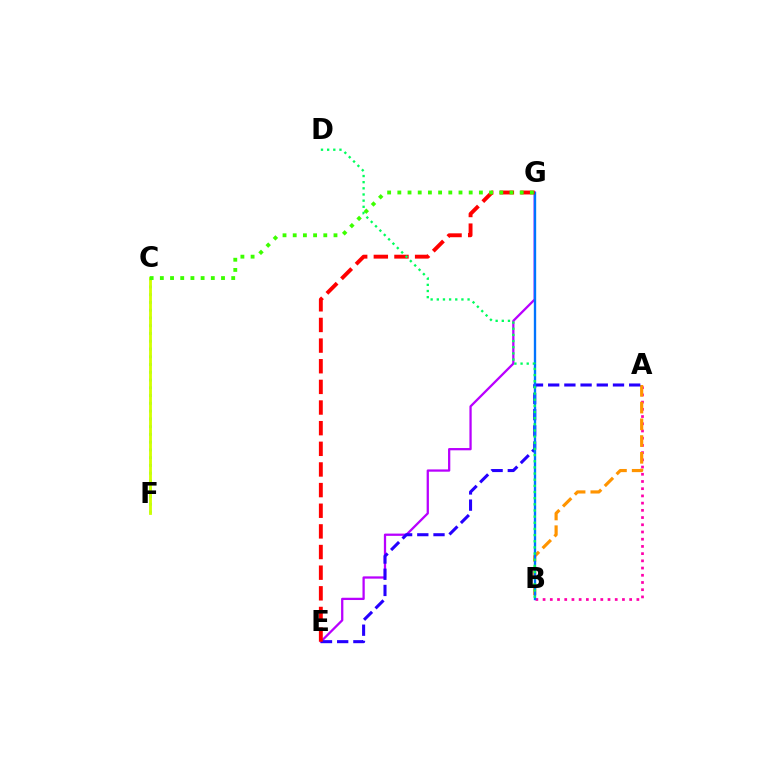{('A', 'B'): [{'color': '#ff00ac', 'line_style': 'dotted', 'thickness': 1.96}, {'color': '#ff9400', 'line_style': 'dashed', 'thickness': 2.27}], ('E', 'G'): [{'color': '#b900ff', 'line_style': 'solid', 'thickness': 1.64}, {'color': '#ff0000', 'line_style': 'dashed', 'thickness': 2.8}], ('C', 'F'): [{'color': '#00fff6', 'line_style': 'dotted', 'thickness': 2.11}, {'color': '#d1ff00', 'line_style': 'solid', 'thickness': 2.03}], ('A', 'E'): [{'color': '#2500ff', 'line_style': 'dashed', 'thickness': 2.2}], ('B', 'G'): [{'color': '#0074ff', 'line_style': 'solid', 'thickness': 1.7}], ('B', 'D'): [{'color': '#00ff5c', 'line_style': 'dotted', 'thickness': 1.67}], ('C', 'G'): [{'color': '#3dff00', 'line_style': 'dotted', 'thickness': 2.77}]}